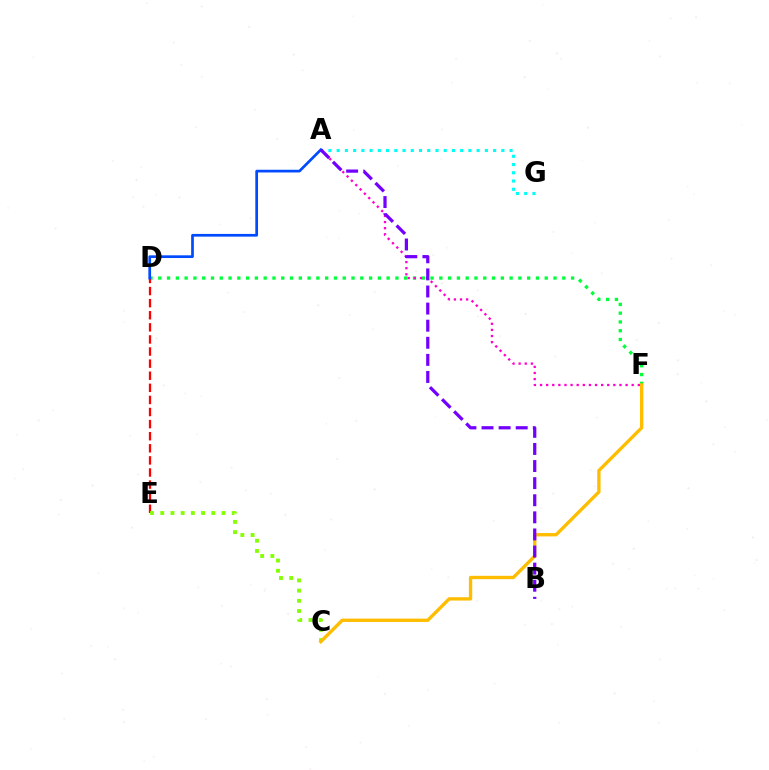{('A', 'G'): [{'color': '#00fff6', 'line_style': 'dotted', 'thickness': 2.24}], ('D', 'F'): [{'color': '#00ff39', 'line_style': 'dotted', 'thickness': 2.39}], ('D', 'E'): [{'color': '#ff0000', 'line_style': 'dashed', 'thickness': 1.64}], ('A', 'F'): [{'color': '#ff00cf', 'line_style': 'dotted', 'thickness': 1.66}], ('A', 'D'): [{'color': '#004bff', 'line_style': 'solid', 'thickness': 1.95}], ('C', 'E'): [{'color': '#84ff00', 'line_style': 'dotted', 'thickness': 2.77}], ('C', 'F'): [{'color': '#ffbd00', 'line_style': 'solid', 'thickness': 2.41}], ('A', 'B'): [{'color': '#7200ff', 'line_style': 'dashed', 'thickness': 2.32}]}